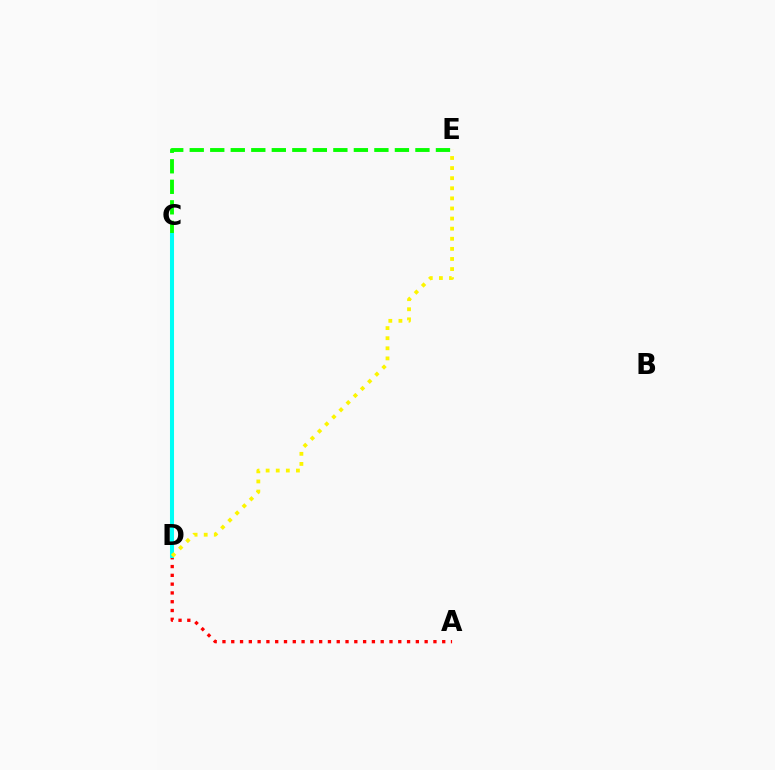{('C', 'E'): [{'color': '#08ff00', 'line_style': 'dashed', 'thickness': 2.79}], ('C', 'D'): [{'color': '#0010ff', 'line_style': 'dashed', 'thickness': 1.96}, {'color': '#ee00ff', 'line_style': 'dotted', 'thickness': 2.07}, {'color': '#00fff6', 'line_style': 'solid', 'thickness': 2.91}], ('A', 'D'): [{'color': '#ff0000', 'line_style': 'dotted', 'thickness': 2.39}], ('D', 'E'): [{'color': '#fcf500', 'line_style': 'dotted', 'thickness': 2.74}]}